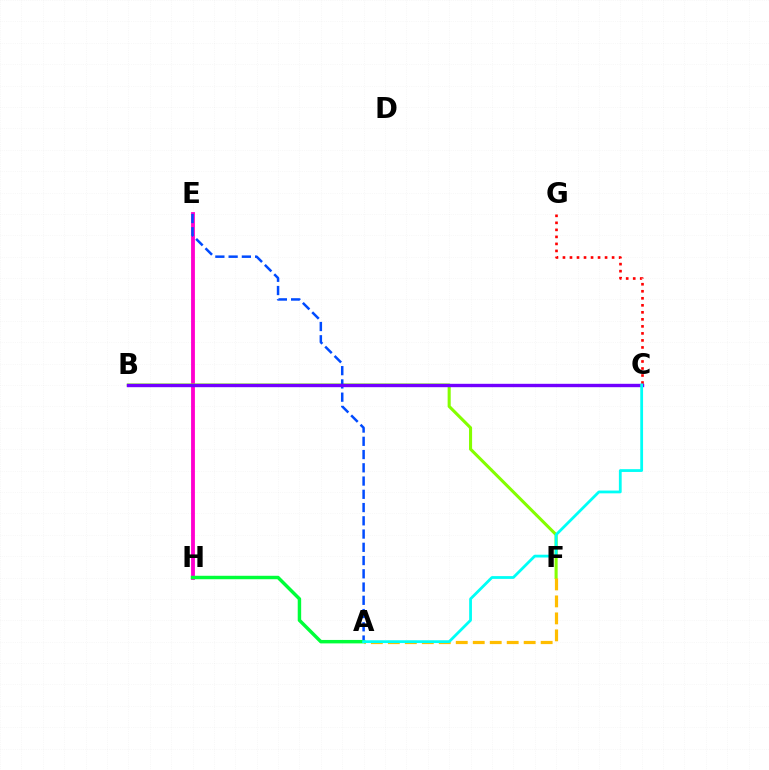{('E', 'H'): [{'color': '#ff00cf', 'line_style': 'solid', 'thickness': 2.76}], ('B', 'F'): [{'color': '#84ff00', 'line_style': 'solid', 'thickness': 2.22}], ('A', 'F'): [{'color': '#ffbd00', 'line_style': 'dashed', 'thickness': 2.31}], ('C', 'G'): [{'color': '#ff0000', 'line_style': 'dotted', 'thickness': 1.91}], ('A', 'E'): [{'color': '#004bff', 'line_style': 'dashed', 'thickness': 1.8}], ('A', 'H'): [{'color': '#00ff39', 'line_style': 'solid', 'thickness': 2.48}], ('B', 'C'): [{'color': '#7200ff', 'line_style': 'solid', 'thickness': 2.44}], ('A', 'C'): [{'color': '#00fff6', 'line_style': 'solid', 'thickness': 2.01}]}